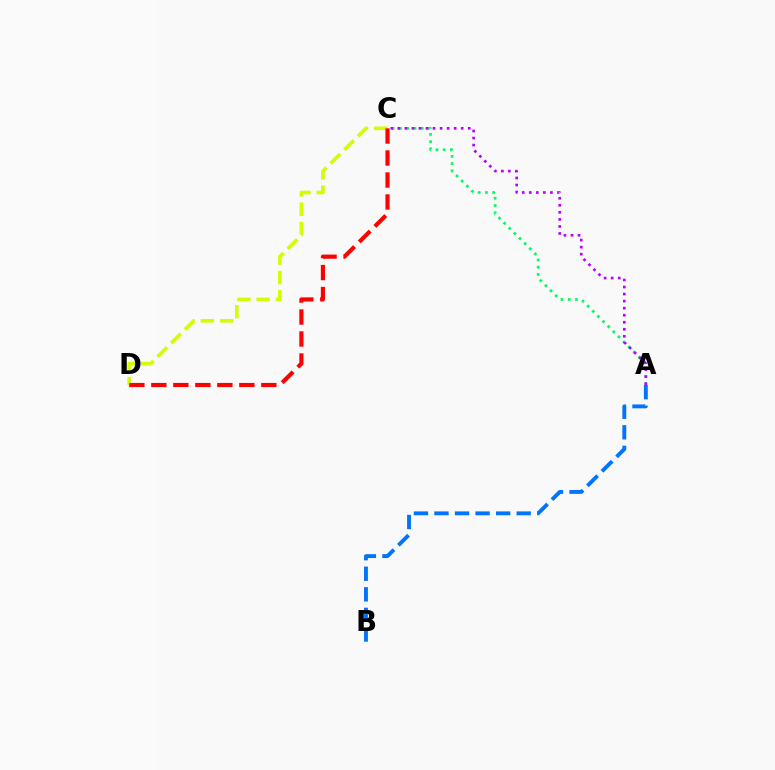{('A', 'C'): [{'color': '#00ff5c', 'line_style': 'dotted', 'thickness': 1.97}, {'color': '#b900ff', 'line_style': 'dotted', 'thickness': 1.91}], ('A', 'B'): [{'color': '#0074ff', 'line_style': 'dashed', 'thickness': 2.79}], ('C', 'D'): [{'color': '#d1ff00', 'line_style': 'dashed', 'thickness': 2.62}, {'color': '#ff0000', 'line_style': 'dashed', 'thickness': 2.99}]}